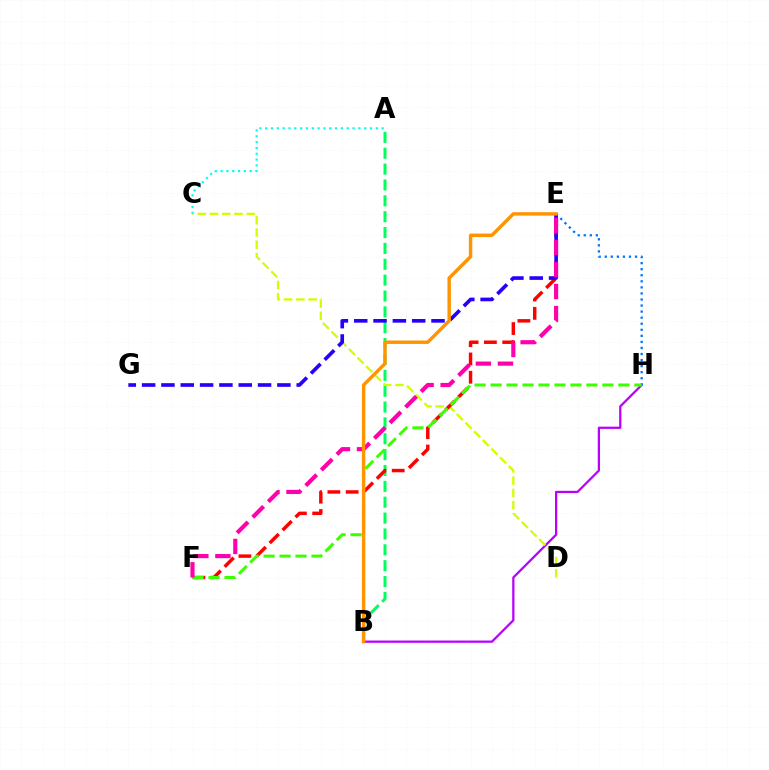{('B', 'H'): [{'color': '#b900ff', 'line_style': 'solid', 'thickness': 1.62}], ('E', 'H'): [{'color': '#0074ff', 'line_style': 'dotted', 'thickness': 1.65}], ('A', 'B'): [{'color': '#00ff5c', 'line_style': 'dashed', 'thickness': 2.15}], ('C', 'D'): [{'color': '#d1ff00', 'line_style': 'dashed', 'thickness': 1.67}], ('E', 'F'): [{'color': '#ff0000', 'line_style': 'dashed', 'thickness': 2.49}, {'color': '#ff00ac', 'line_style': 'dashed', 'thickness': 3.0}], ('E', 'G'): [{'color': '#2500ff', 'line_style': 'dashed', 'thickness': 2.63}], ('A', 'C'): [{'color': '#00fff6', 'line_style': 'dotted', 'thickness': 1.58}], ('F', 'H'): [{'color': '#3dff00', 'line_style': 'dashed', 'thickness': 2.17}], ('B', 'E'): [{'color': '#ff9400', 'line_style': 'solid', 'thickness': 2.46}]}